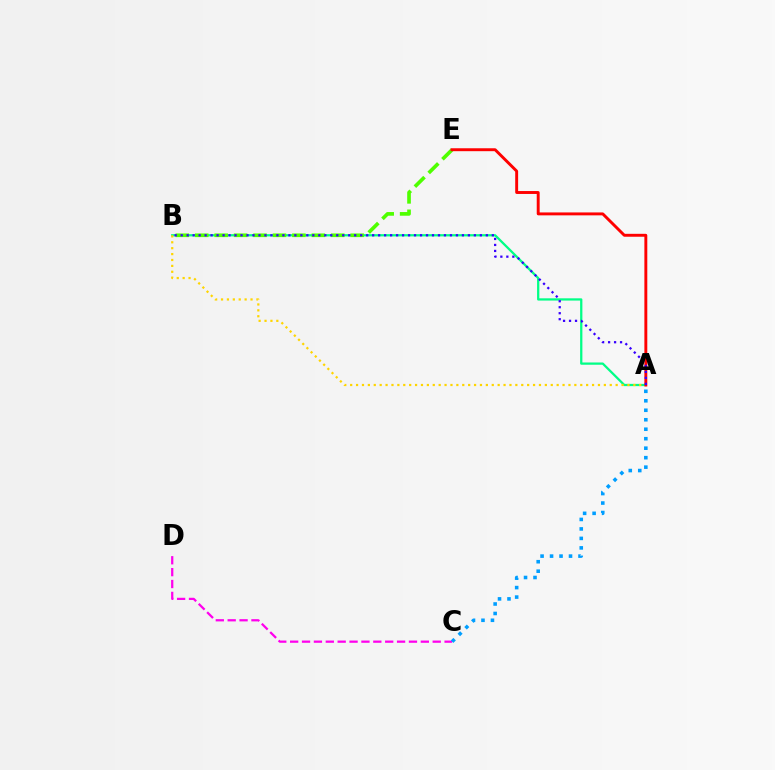{('C', 'D'): [{'color': '#ff00ed', 'line_style': 'dashed', 'thickness': 1.61}], ('A', 'B'): [{'color': '#00ff86', 'line_style': 'solid', 'thickness': 1.63}, {'color': '#ffd500', 'line_style': 'dotted', 'thickness': 1.6}, {'color': '#3700ff', 'line_style': 'dotted', 'thickness': 1.63}], ('B', 'E'): [{'color': '#4fff00', 'line_style': 'dashed', 'thickness': 2.64}], ('A', 'E'): [{'color': '#ff0000', 'line_style': 'solid', 'thickness': 2.1}], ('A', 'C'): [{'color': '#009eff', 'line_style': 'dotted', 'thickness': 2.58}]}